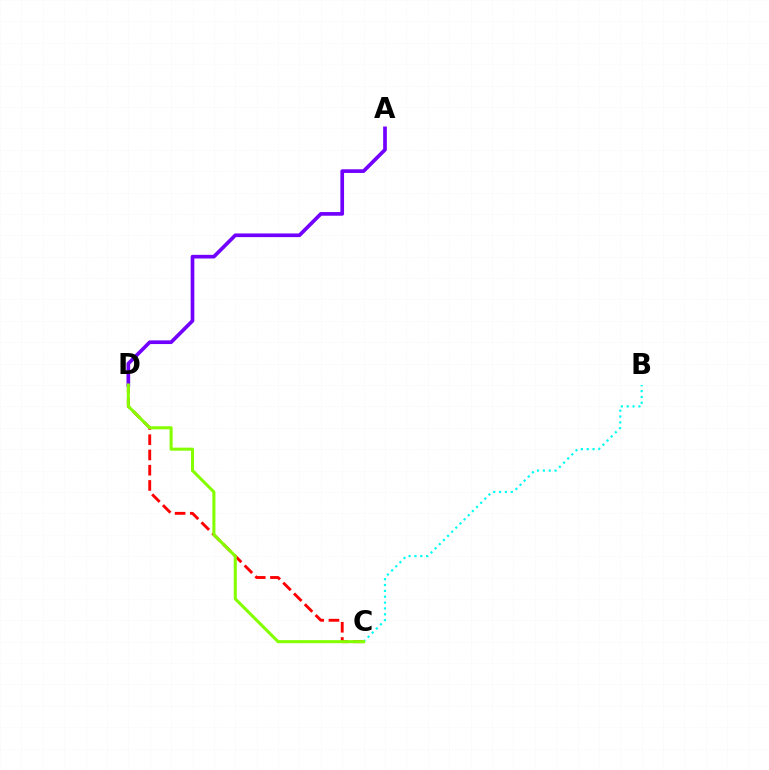{('A', 'D'): [{'color': '#7200ff', 'line_style': 'solid', 'thickness': 2.64}], ('C', 'D'): [{'color': '#ff0000', 'line_style': 'dashed', 'thickness': 2.07}, {'color': '#84ff00', 'line_style': 'solid', 'thickness': 2.2}], ('B', 'C'): [{'color': '#00fff6', 'line_style': 'dotted', 'thickness': 1.59}]}